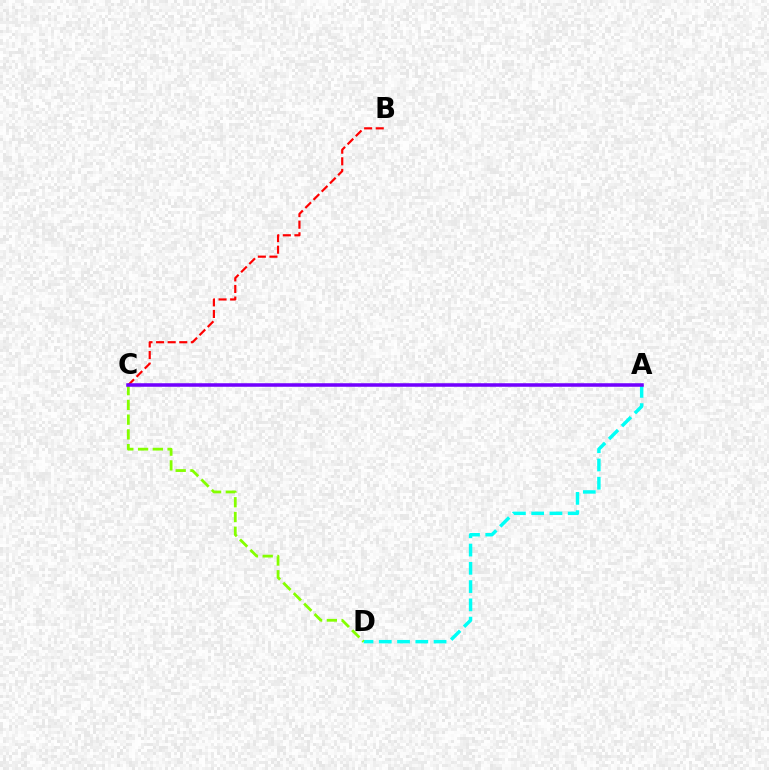{('A', 'D'): [{'color': '#00fff6', 'line_style': 'dashed', 'thickness': 2.48}], ('C', 'D'): [{'color': '#84ff00', 'line_style': 'dashed', 'thickness': 2.0}], ('B', 'C'): [{'color': '#ff0000', 'line_style': 'dashed', 'thickness': 1.57}], ('A', 'C'): [{'color': '#7200ff', 'line_style': 'solid', 'thickness': 2.54}]}